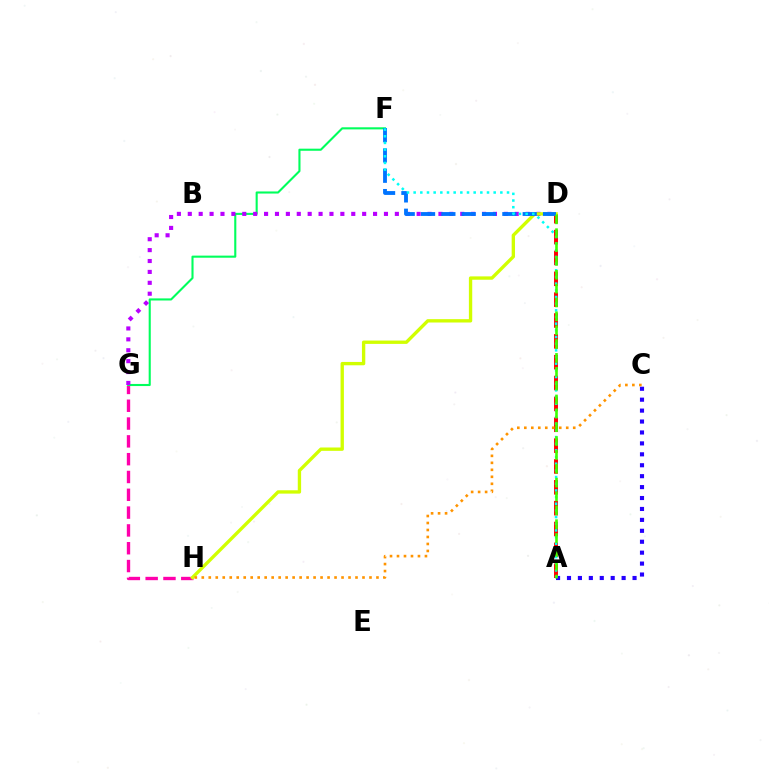{('G', 'H'): [{'color': '#ff00ac', 'line_style': 'dashed', 'thickness': 2.42}], ('F', 'G'): [{'color': '#00ff5c', 'line_style': 'solid', 'thickness': 1.51}], ('A', 'D'): [{'color': '#ff0000', 'line_style': 'dashed', 'thickness': 2.83}, {'color': '#3dff00', 'line_style': 'dashed', 'thickness': 1.88}], ('D', 'G'): [{'color': '#b900ff', 'line_style': 'dotted', 'thickness': 2.96}], ('D', 'H'): [{'color': '#d1ff00', 'line_style': 'solid', 'thickness': 2.41}], ('A', 'C'): [{'color': '#2500ff', 'line_style': 'dotted', 'thickness': 2.97}], ('D', 'F'): [{'color': '#0074ff', 'line_style': 'dashed', 'thickness': 2.76}], ('A', 'F'): [{'color': '#00fff6', 'line_style': 'dotted', 'thickness': 1.81}], ('C', 'H'): [{'color': '#ff9400', 'line_style': 'dotted', 'thickness': 1.9}]}